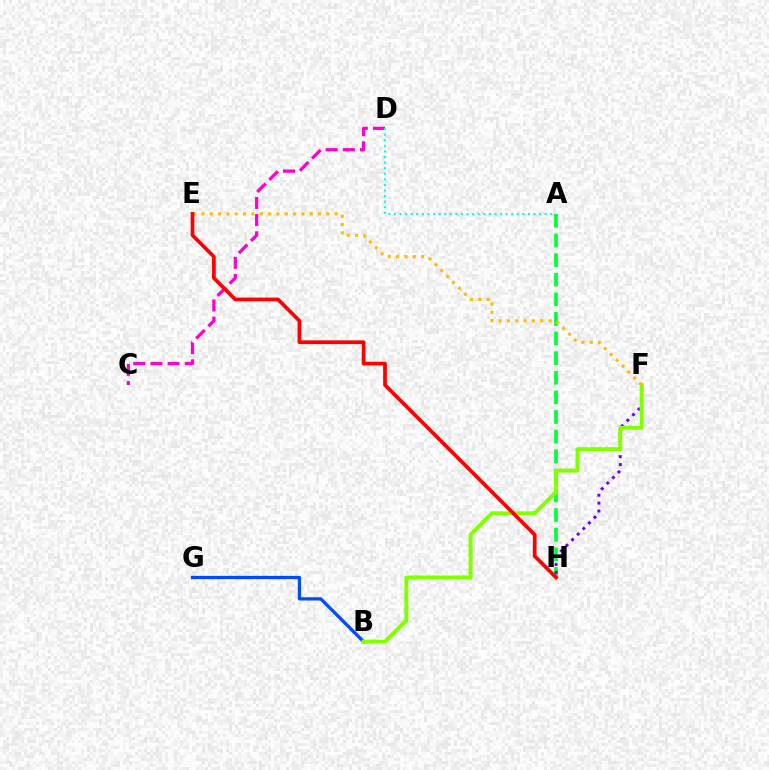{('A', 'H'): [{'color': '#00ff39', 'line_style': 'dashed', 'thickness': 2.66}], ('C', 'D'): [{'color': '#ff00cf', 'line_style': 'dashed', 'thickness': 2.33}], ('F', 'H'): [{'color': '#7200ff', 'line_style': 'dotted', 'thickness': 2.15}], ('B', 'G'): [{'color': '#004bff', 'line_style': 'solid', 'thickness': 2.35}], ('A', 'D'): [{'color': '#00fff6', 'line_style': 'dotted', 'thickness': 1.52}], ('B', 'F'): [{'color': '#84ff00', 'line_style': 'solid', 'thickness': 2.86}], ('E', 'F'): [{'color': '#ffbd00', 'line_style': 'dotted', 'thickness': 2.26}], ('E', 'H'): [{'color': '#ff0000', 'line_style': 'solid', 'thickness': 2.68}]}